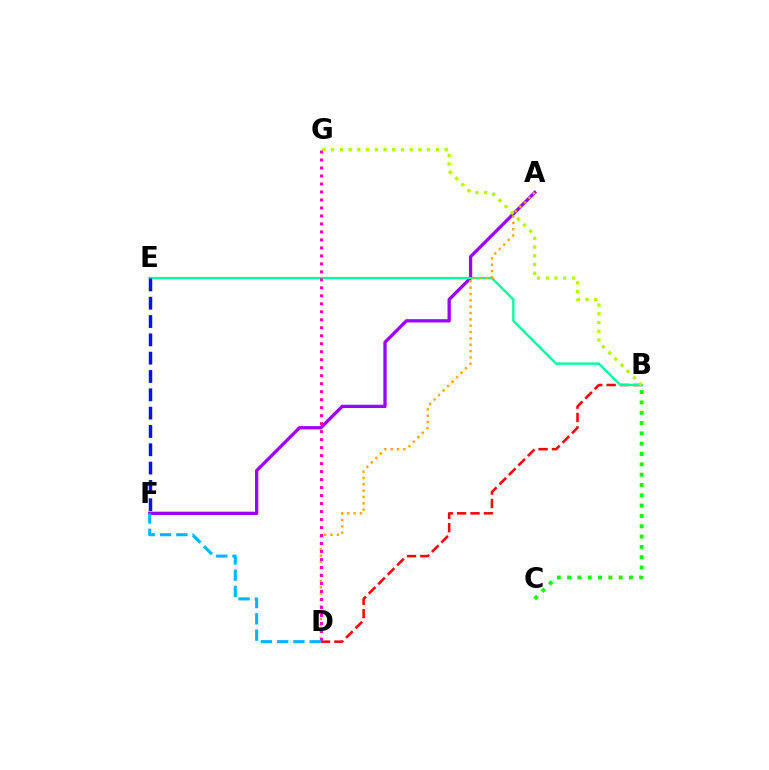{('A', 'F'): [{'color': '#9b00ff', 'line_style': 'solid', 'thickness': 2.38}], ('B', 'D'): [{'color': '#ff0000', 'line_style': 'dashed', 'thickness': 1.82}], ('B', 'E'): [{'color': '#00ff9d', 'line_style': 'solid', 'thickness': 1.71}], ('A', 'D'): [{'color': '#ffa500', 'line_style': 'dotted', 'thickness': 1.72}], ('B', 'G'): [{'color': '#b3ff00', 'line_style': 'dotted', 'thickness': 2.37}], ('E', 'F'): [{'color': '#0010ff', 'line_style': 'dashed', 'thickness': 2.49}], ('D', 'G'): [{'color': '#ff00bd', 'line_style': 'dotted', 'thickness': 2.17}], ('B', 'C'): [{'color': '#08ff00', 'line_style': 'dotted', 'thickness': 2.8}], ('D', 'F'): [{'color': '#00b5ff', 'line_style': 'dashed', 'thickness': 2.21}]}